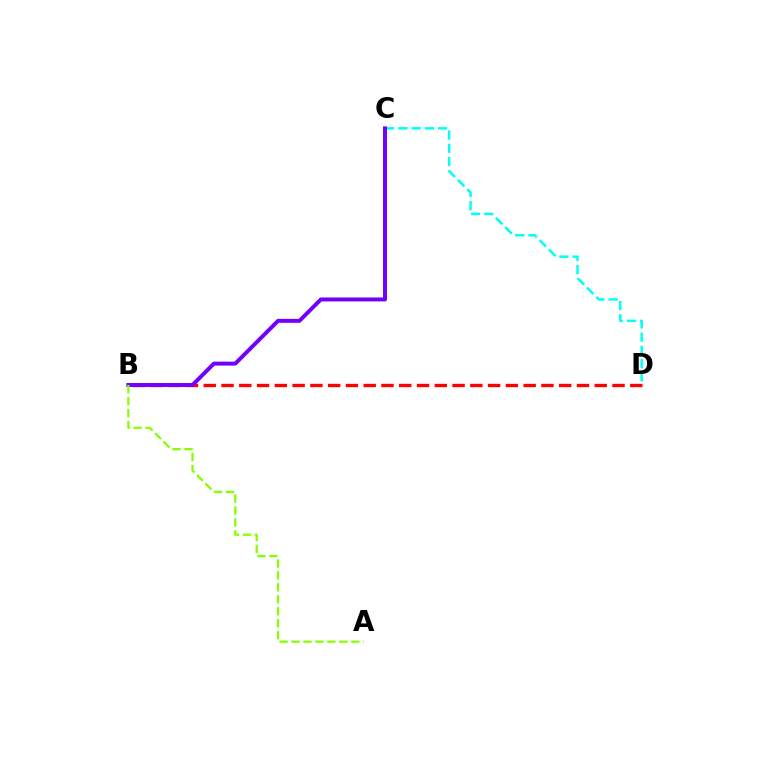{('B', 'D'): [{'color': '#ff0000', 'line_style': 'dashed', 'thickness': 2.41}], ('C', 'D'): [{'color': '#00fff6', 'line_style': 'dashed', 'thickness': 1.8}], ('B', 'C'): [{'color': '#7200ff', 'line_style': 'solid', 'thickness': 2.85}], ('A', 'B'): [{'color': '#84ff00', 'line_style': 'dashed', 'thickness': 1.62}]}